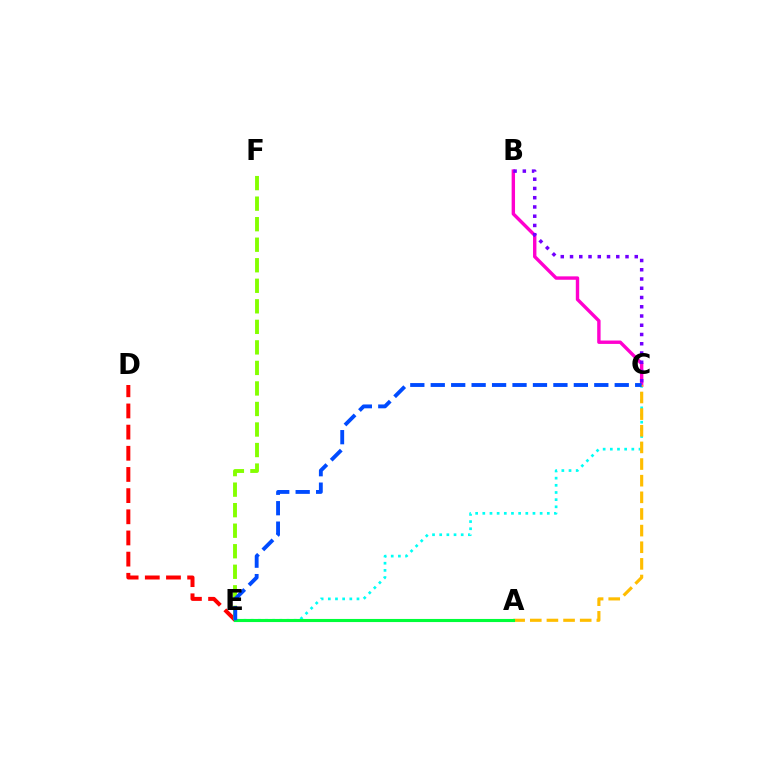{('C', 'E'): [{'color': '#00fff6', 'line_style': 'dotted', 'thickness': 1.95}, {'color': '#004bff', 'line_style': 'dashed', 'thickness': 2.78}], ('B', 'C'): [{'color': '#ff00cf', 'line_style': 'solid', 'thickness': 2.44}, {'color': '#7200ff', 'line_style': 'dotted', 'thickness': 2.51}], ('A', 'C'): [{'color': '#ffbd00', 'line_style': 'dashed', 'thickness': 2.26}], ('D', 'E'): [{'color': '#ff0000', 'line_style': 'dashed', 'thickness': 2.88}], ('E', 'F'): [{'color': '#84ff00', 'line_style': 'dashed', 'thickness': 2.79}], ('A', 'E'): [{'color': '#00ff39', 'line_style': 'solid', 'thickness': 2.23}]}